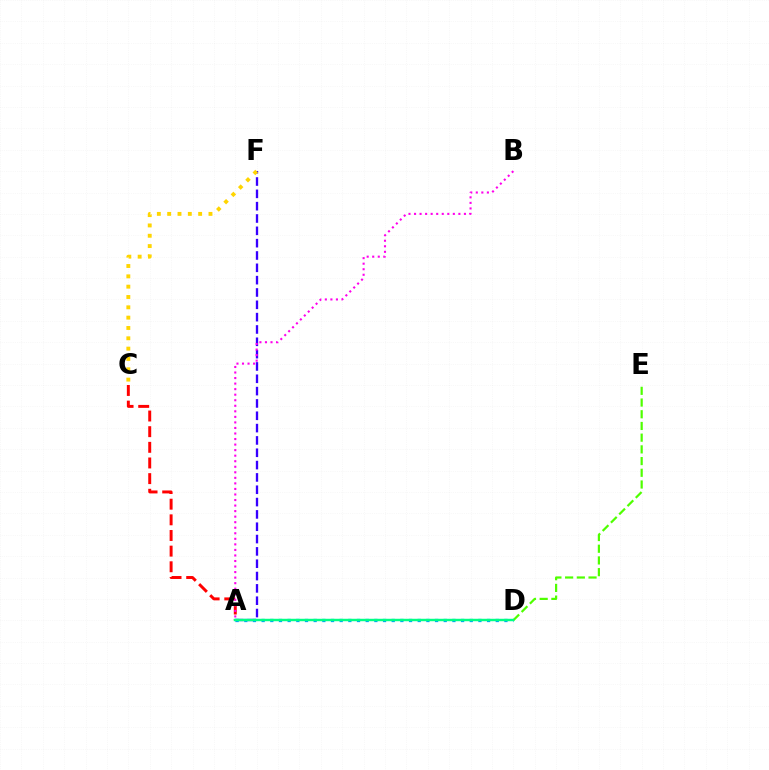{('A', 'F'): [{'color': '#3700ff', 'line_style': 'dashed', 'thickness': 1.67}], ('C', 'F'): [{'color': '#ffd500', 'line_style': 'dotted', 'thickness': 2.81}], ('A', 'C'): [{'color': '#ff0000', 'line_style': 'dashed', 'thickness': 2.13}], ('A', 'D'): [{'color': '#009eff', 'line_style': 'dotted', 'thickness': 2.36}, {'color': '#00ff86', 'line_style': 'solid', 'thickness': 1.76}], ('D', 'E'): [{'color': '#4fff00', 'line_style': 'dashed', 'thickness': 1.59}], ('A', 'B'): [{'color': '#ff00ed', 'line_style': 'dotted', 'thickness': 1.51}]}